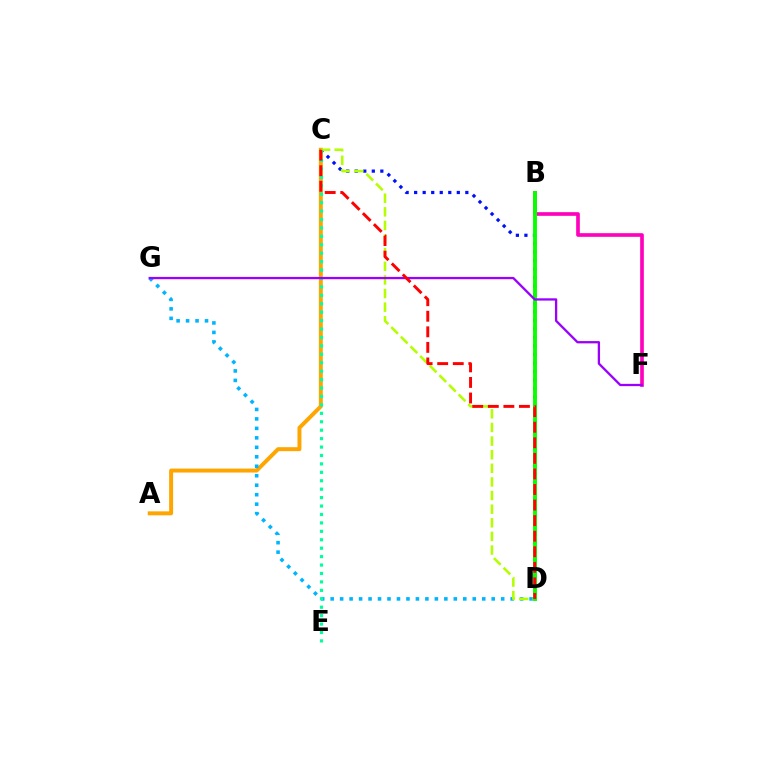{('B', 'F'): [{'color': '#ff00bd', 'line_style': 'solid', 'thickness': 2.63}], ('A', 'C'): [{'color': '#ffa500', 'line_style': 'solid', 'thickness': 2.85}], ('C', 'D'): [{'color': '#0010ff', 'line_style': 'dotted', 'thickness': 2.32}, {'color': '#b3ff00', 'line_style': 'dashed', 'thickness': 1.85}, {'color': '#ff0000', 'line_style': 'dashed', 'thickness': 2.11}], ('D', 'G'): [{'color': '#00b5ff', 'line_style': 'dotted', 'thickness': 2.57}], ('C', 'E'): [{'color': '#00ff9d', 'line_style': 'dotted', 'thickness': 2.29}], ('B', 'D'): [{'color': '#08ff00', 'line_style': 'solid', 'thickness': 2.79}], ('F', 'G'): [{'color': '#9b00ff', 'line_style': 'solid', 'thickness': 1.65}]}